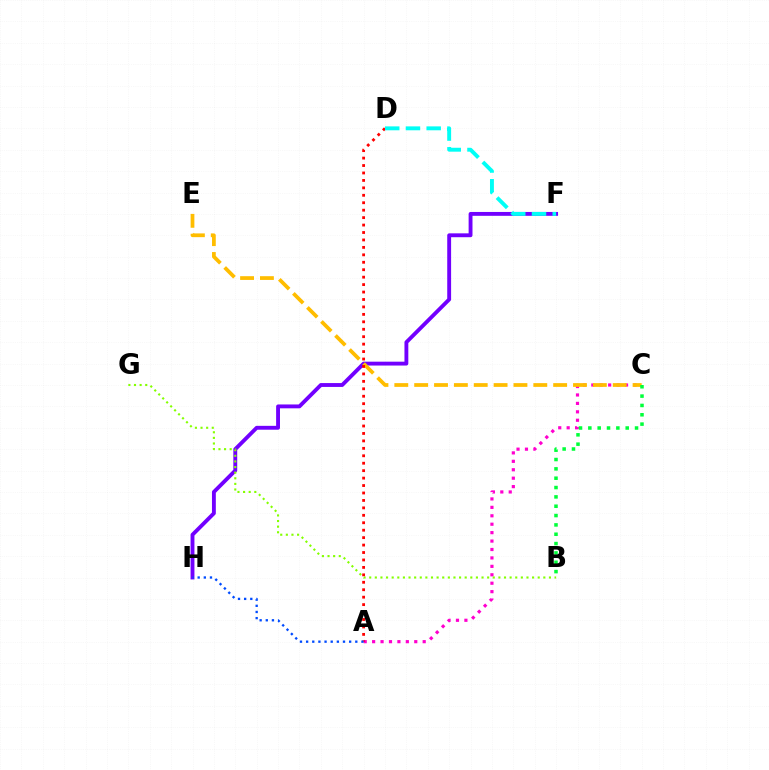{('F', 'H'): [{'color': '#7200ff', 'line_style': 'solid', 'thickness': 2.78}], ('A', 'C'): [{'color': '#ff00cf', 'line_style': 'dotted', 'thickness': 2.29}], ('C', 'E'): [{'color': '#ffbd00', 'line_style': 'dashed', 'thickness': 2.7}], ('B', 'G'): [{'color': '#84ff00', 'line_style': 'dotted', 'thickness': 1.53}], ('B', 'C'): [{'color': '#00ff39', 'line_style': 'dotted', 'thickness': 2.54}], ('A', 'D'): [{'color': '#ff0000', 'line_style': 'dotted', 'thickness': 2.02}], ('D', 'F'): [{'color': '#00fff6', 'line_style': 'dashed', 'thickness': 2.82}], ('A', 'H'): [{'color': '#004bff', 'line_style': 'dotted', 'thickness': 1.67}]}